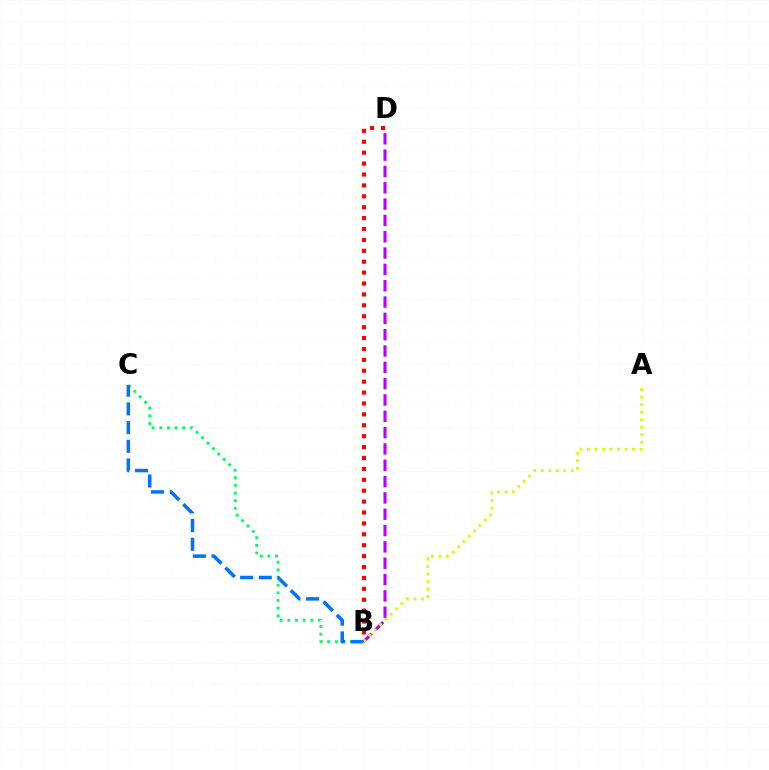{('B', 'D'): [{'color': '#ff0000', 'line_style': 'dotted', 'thickness': 2.96}, {'color': '#b900ff', 'line_style': 'dashed', 'thickness': 2.22}], ('B', 'C'): [{'color': '#00ff5c', 'line_style': 'dotted', 'thickness': 2.08}, {'color': '#0074ff', 'line_style': 'dashed', 'thickness': 2.54}], ('A', 'B'): [{'color': '#d1ff00', 'line_style': 'dotted', 'thickness': 2.04}]}